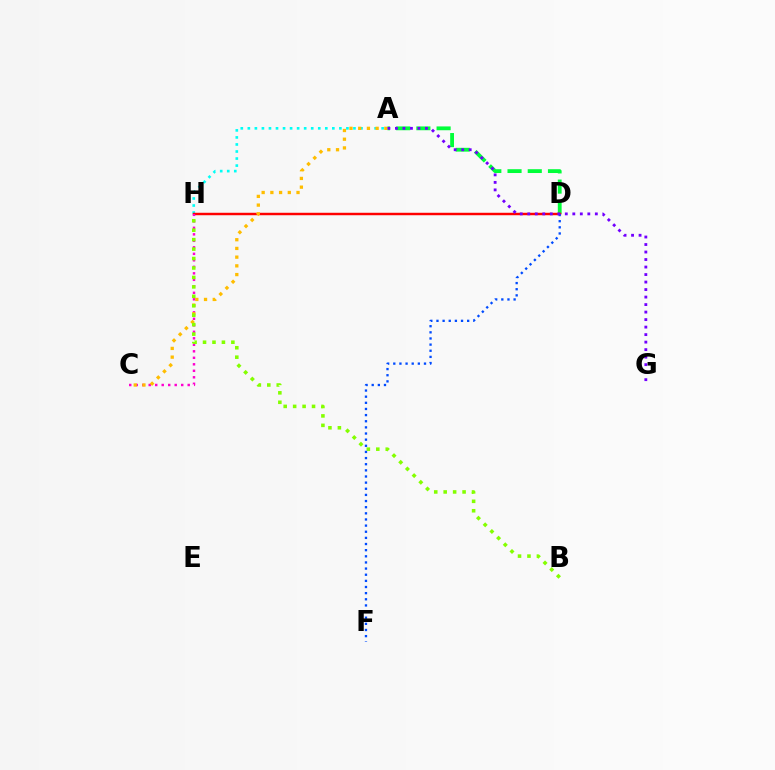{('A', 'H'): [{'color': '#00fff6', 'line_style': 'dotted', 'thickness': 1.91}], ('A', 'D'): [{'color': '#00ff39', 'line_style': 'dashed', 'thickness': 2.75}], ('D', 'H'): [{'color': '#ff0000', 'line_style': 'solid', 'thickness': 1.77}], ('C', 'H'): [{'color': '#ff00cf', 'line_style': 'dotted', 'thickness': 1.77}], ('A', 'C'): [{'color': '#ffbd00', 'line_style': 'dotted', 'thickness': 2.37}], ('B', 'H'): [{'color': '#84ff00', 'line_style': 'dotted', 'thickness': 2.57}], ('D', 'F'): [{'color': '#004bff', 'line_style': 'dotted', 'thickness': 1.67}], ('A', 'G'): [{'color': '#7200ff', 'line_style': 'dotted', 'thickness': 2.04}]}